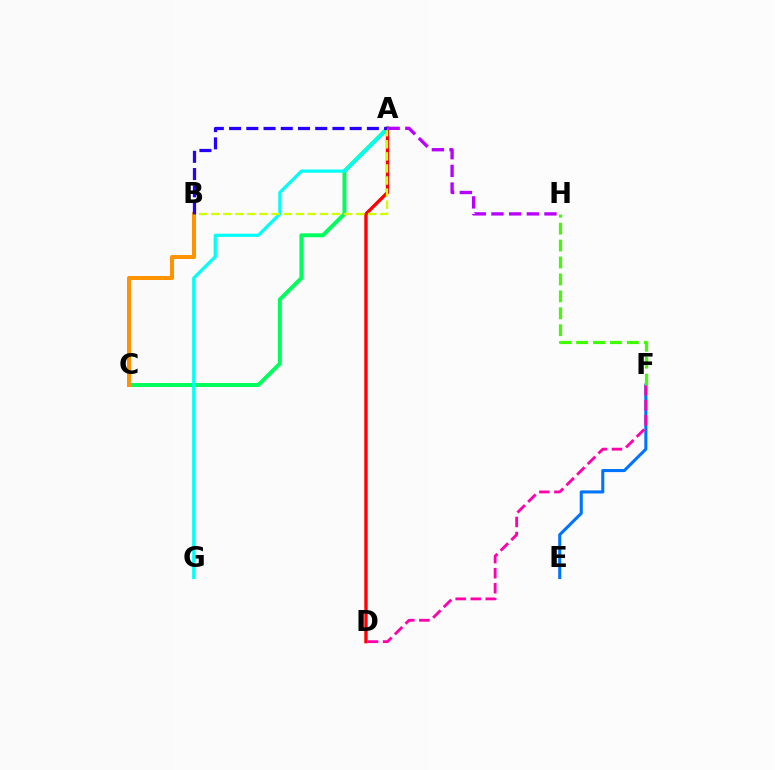{('A', 'C'): [{'color': '#00ff5c', 'line_style': 'solid', 'thickness': 2.85}], ('E', 'F'): [{'color': '#0074ff', 'line_style': 'solid', 'thickness': 2.21}], ('D', 'F'): [{'color': '#ff00ac', 'line_style': 'dashed', 'thickness': 2.04}], ('A', 'D'): [{'color': '#ff0000', 'line_style': 'solid', 'thickness': 2.42}], ('F', 'H'): [{'color': '#3dff00', 'line_style': 'dashed', 'thickness': 2.3}], ('B', 'C'): [{'color': '#ff9400', 'line_style': 'solid', 'thickness': 2.89}], ('A', 'G'): [{'color': '#00fff6', 'line_style': 'solid', 'thickness': 2.3}], ('A', 'H'): [{'color': '#b900ff', 'line_style': 'dashed', 'thickness': 2.4}], ('A', 'B'): [{'color': '#d1ff00', 'line_style': 'dashed', 'thickness': 1.64}, {'color': '#2500ff', 'line_style': 'dashed', 'thickness': 2.34}]}